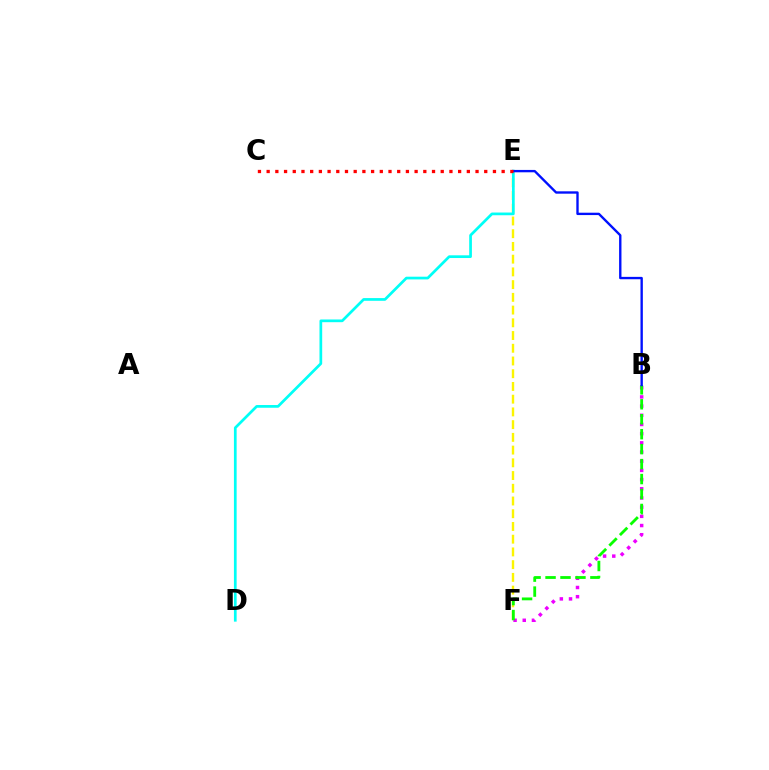{('E', 'F'): [{'color': '#fcf500', 'line_style': 'dashed', 'thickness': 1.73}], ('D', 'E'): [{'color': '#00fff6', 'line_style': 'solid', 'thickness': 1.95}], ('B', 'F'): [{'color': '#ee00ff', 'line_style': 'dotted', 'thickness': 2.5}, {'color': '#08ff00', 'line_style': 'dashed', 'thickness': 2.03}], ('B', 'E'): [{'color': '#0010ff', 'line_style': 'solid', 'thickness': 1.7}], ('C', 'E'): [{'color': '#ff0000', 'line_style': 'dotted', 'thickness': 2.36}]}